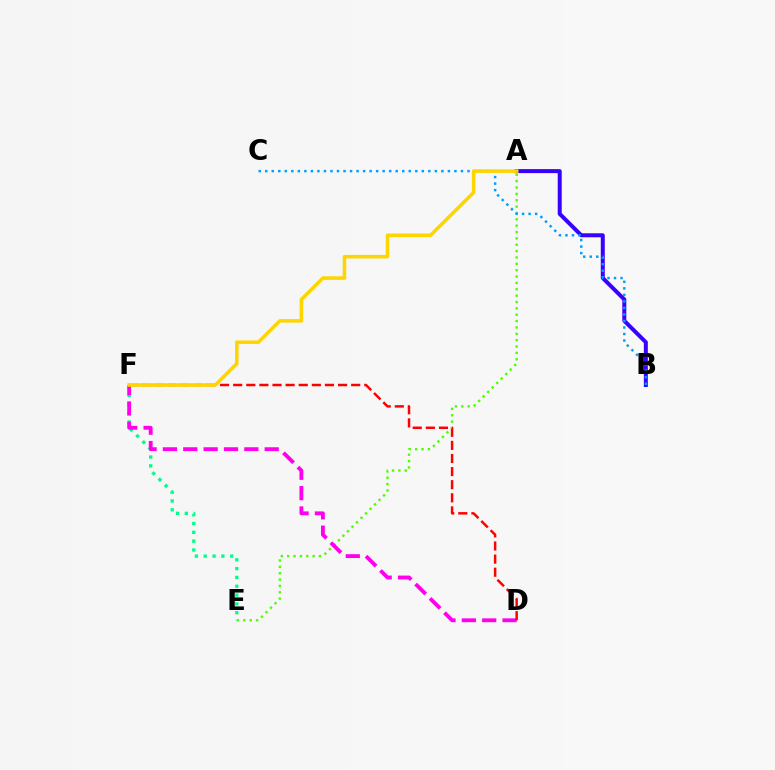{('E', 'F'): [{'color': '#00ff86', 'line_style': 'dotted', 'thickness': 2.4}], ('A', 'E'): [{'color': '#4fff00', 'line_style': 'dotted', 'thickness': 1.73}], ('A', 'B'): [{'color': '#3700ff', 'line_style': 'solid', 'thickness': 2.87}], ('B', 'C'): [{'color': '#009eff', 'line_style': 'dotted', 'thickness': 1.77}], ('D', 'F'): [{'color': '#ff00ed', 'line_style': 'dashed', 'thickness': 2.77}, {'color': '#ff0000', 'line_style': 'dashed', 'thickness': 1.78}], ('A', 'F'): [{'color': '#ffd500', 'line_style': 'solid', 'thickness': 2.56}]}